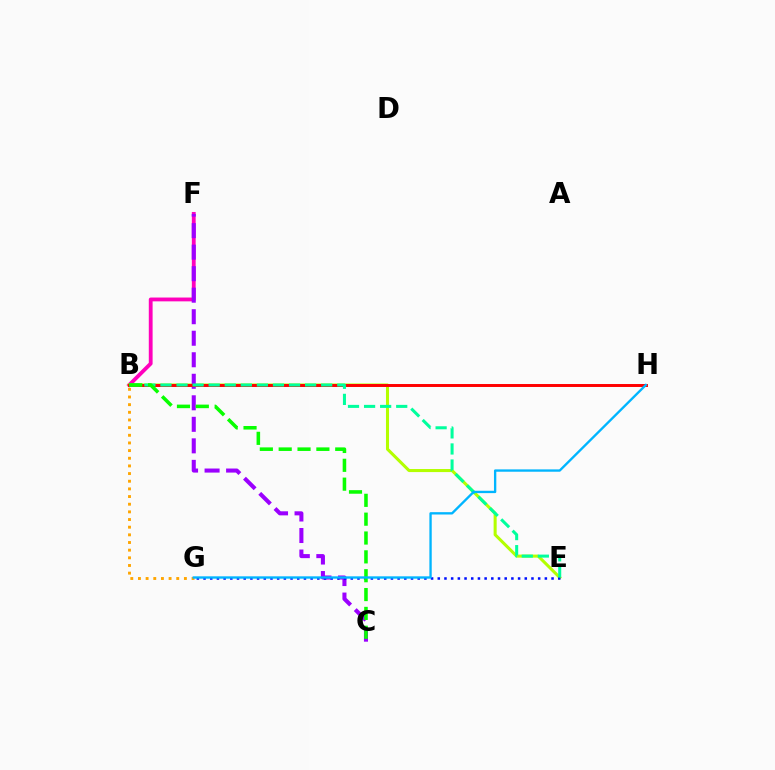{('B', 'F'): [{'color': '#ff00bd', 'line_style': 'solid', 'thickness': 2.75}], ('B', 'E'): [{'color': '#b3ff00', 'line_style': 'solid', 'thickness': 2.2}, {'color': '#00ff9d', 'line_style': 'dashed', 'thickness': 2.18}], ('C', 'F'): [{'color': '#9b00ff', 'line_style': 'dashed', 'thickness': 2.92}], ('E', 'G'): [{'color': '#0010ff', 'line_style': 'dotted', 'thickness': 1.82}], ('B', 'H'): [{'color': '#ff0000', 'line_style': 'solid', 'thickness': 2.12}], ('B', 'G'): [{'color': '#ffa500', 'line_style': 'dotted', 'thickness': 2.08}], ('B', 'C'): [{'color': '#08ff00', 'line_style': 'dashed', 'thickness': 2.56}], ('G', 'H'): [{'color': '#00b5ff', 'line_style': 'solid', 'thickness': 1.69}]}